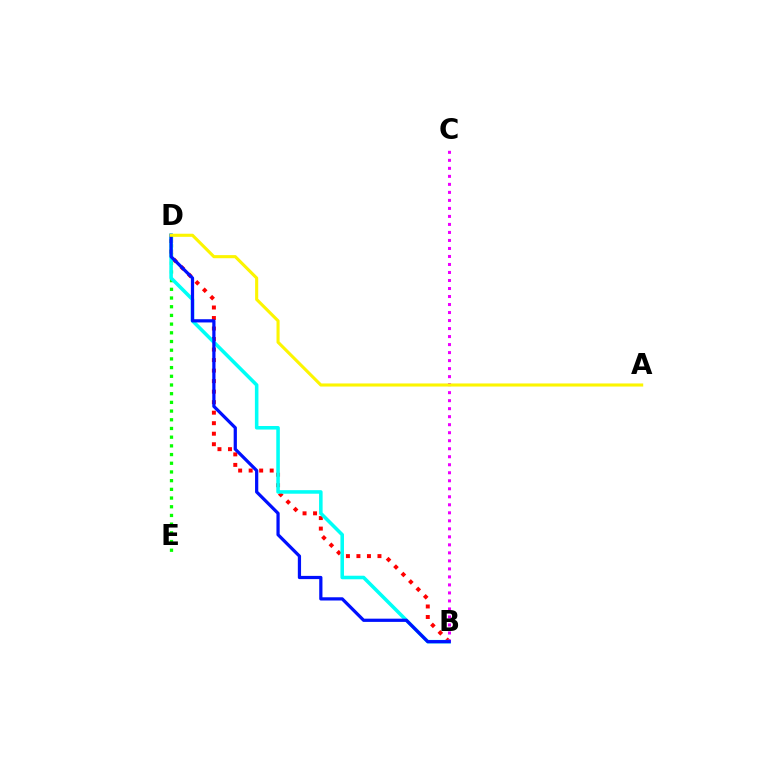{('D', 'E'): [{'color': '#08ff00', 'line_style': 'dotted', 'thickness': 2.36}], ('B', 'D'): [{'color': '#ff0000', 'line_style': 'dotted', 'thickness': 2.86}, {'color': '#00fff6', 'line_style': 'solid', 'thickness': 2.56}, {'color': '#0010ff', 'line_style': 'solid', 'thickness': 2.33}], ('B', 'C'): [{'color': '#ee00ff', 'line_style': 'dotted', 'thickness': 2.18}], ('A', 'D'): [{'color': '#fcf500', 'line_style': 'solid', 'thickness': 2.23}]}